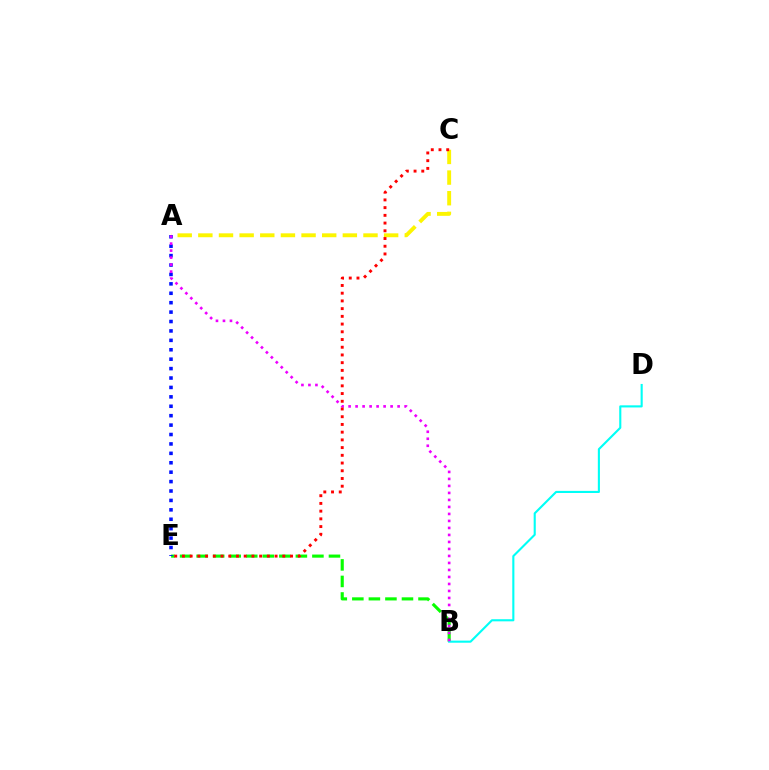{('A', 'C'): [{'color': '#fcf500', 'line_style': 'dashed', 'thickness': 2.8}], ('B', 'E'): [{'color': '#08ff00', 'line_style': 'dashed', 'thickness': 2.25}], ('A', 'E'): [{'color': '#0010ff', 'line_style': 'dotted', 'thickness': 2.56}], ('B', 'D'): [{'color': '#00fff6', 'line_style': 'solid', 'thickness': 1.52}], ('A', 'B'): [{'color': '#ee00ff', 'line_style': 'dotted', 'thickness': 1.9}], ('C', 'E'): [{'color': '#ff0000', 'line_style': 'dotted', 'thickness': 2.1}]}